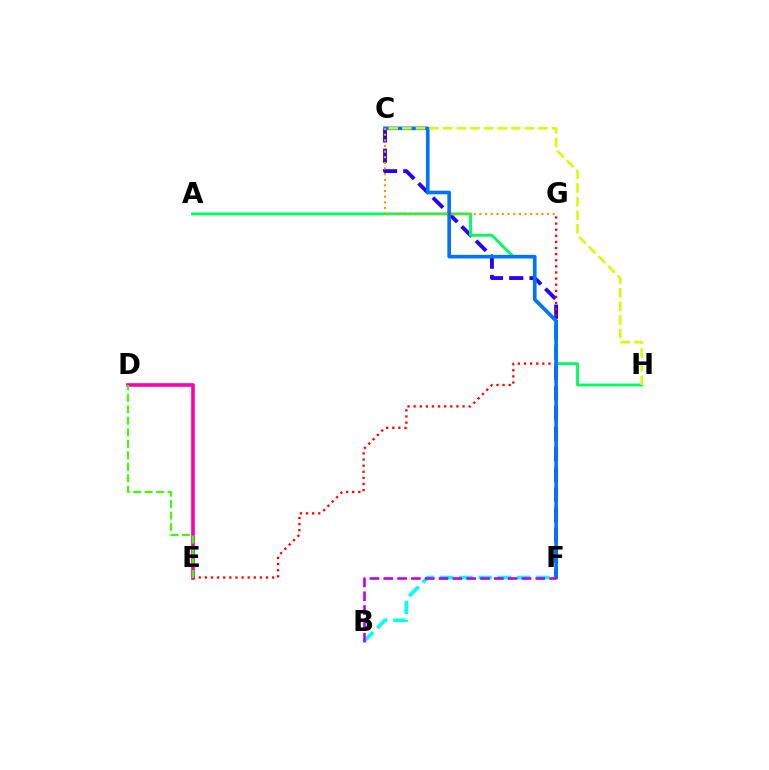{('C', 'F'): [{'color': '#2500ff', 'line_style': 'dashed', 'thickness': 2.76}, {'color': '#0074ff', 'line_style': 'solid', 'thickness': 2.61}], ('B', 'F'): [{'color': '#00fff6', 'line_style': 'dashed', 'thickness': 2.61}, {'color': '#b900ff', 'line_style': 'dashed', 'thickness': 1.88}], ('E', 'G'): [{'color': '#ff0000', 'line_style': 'dotted', 'thickness': 1.66}], ('D', 'E'): [{'color': '#ff00ac', 'line_style': 'solid', 'thickness': 2.6}, {'color': '#3dff00', 'line_style': 'dashed', 'thickness': 1.56}], ('A', 'H'): [{'color': '#00ff5c', 'line_style': 'solid', 'thickness': 2.07}], ('C', 'G'): [{'color': '#ff9400', 'line_style': 'dotted', 'thickness': 1.53}], ('C', 'H'): [{'color': '#d1ff00', 'line_style': 'dashed', 'thickness': 1.85}]}